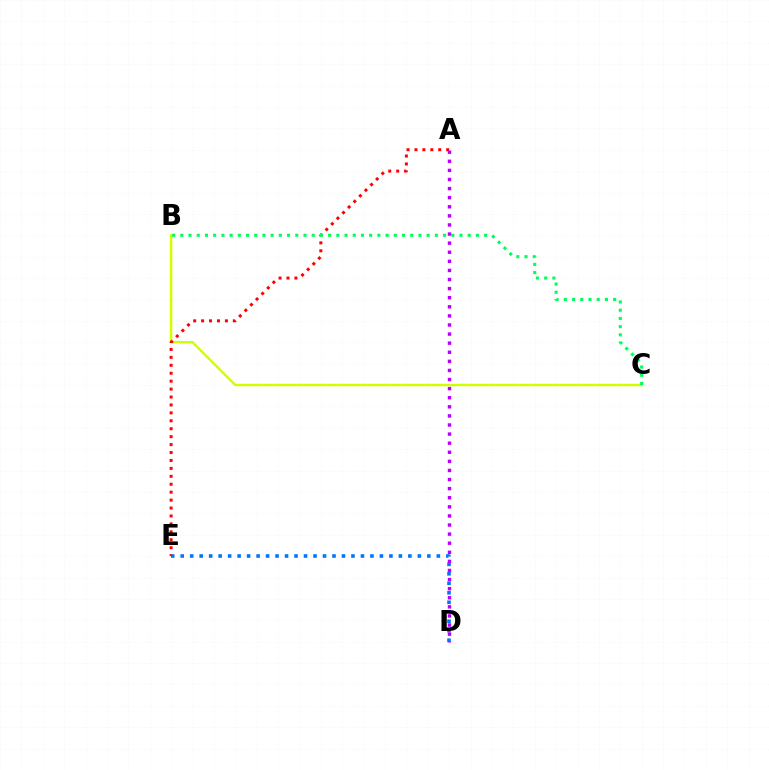{('B', 'C'): [{'color': '#d1ff00', 'line_style': 'solid', 'thickness': 1.77}, {'color': '#00ff5c', 'line_style': 'dotted', 'thickness': 2.23}], ('A', 'E'): [{'color': '#ff0000', 'line_style': 'dotted', 'thickness': 2.15}], ('D', 'E'): [{'color': '#0074ff', 'line_style': 'dotted', 'thickness': 2.58}], ('A', 'D'): [{'color': '#b900ff', 'line_style': 'dotted', 'thickness': 2.47}]}